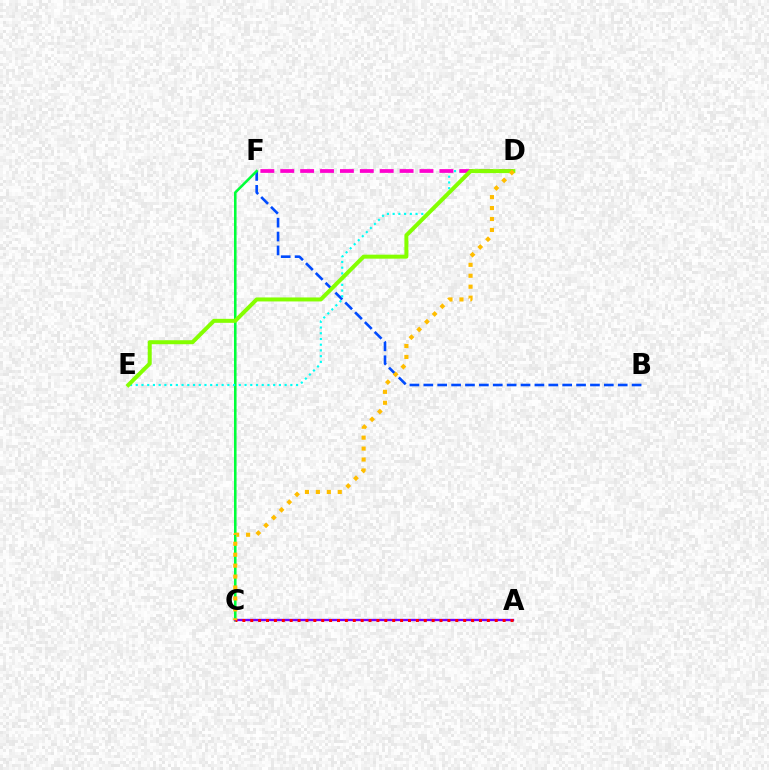{('B', 'F'): [{'color': '#004bff', 'line_style': 'dashed', 'thickness': 1.89}], ('C', 'F'): [{'color': '#00ff39', 'line_style': 'solid', 'thickness': 1.85}], ('D', 'E'): [{'color': '#00fff6', 'line_style': 'dotted', 'thickness': 1.56}, {'color': '#84ff00', 'line_style': 'solid', 'thickness': 2.87}], ('D', 'F'): [{'color': '#ff00cf', 'line_style': 'dashed', 'thickness': 2.7}], ('A', 'C'): [{'color': '#7200ff', 'line_style': 'solid', 'thickness': 1.68}, {'color': '#ff0000', 'line_style': 'dotted', 'thickness': 2.14}], ('C', 'D'): [{'color': '#ffbd00', 'line_style': 'dotted', 'thickness': 2.97}]}